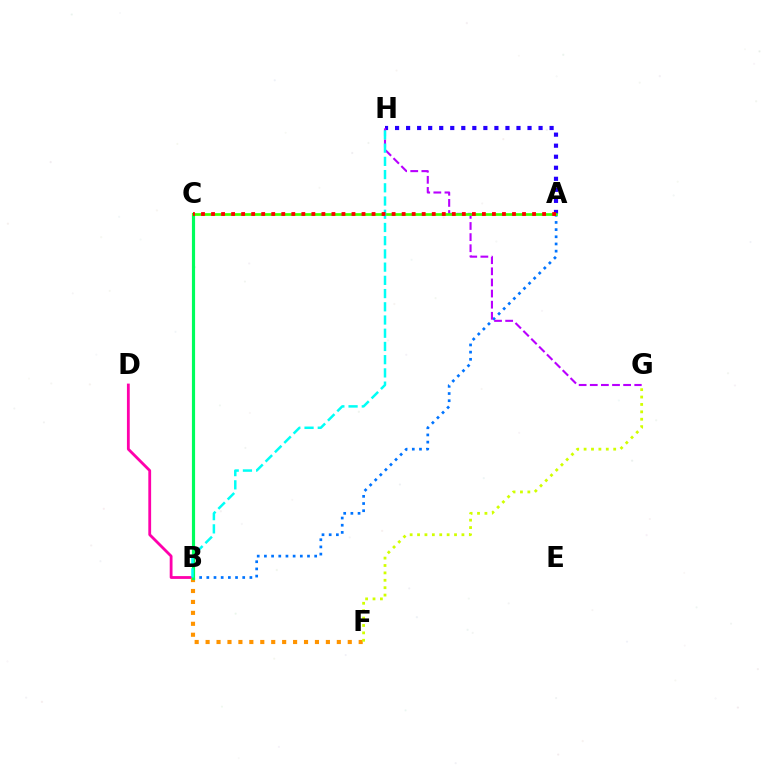{('B', 'D'): [{'color': '#ff00ac', 'line_style': 'solid', 'thickness': 2.02}], ('A', 'B'): [{'color': '#0074ff', 'line_style': 'dotted', 'thickness': 1.95}], ('A', 'H'): [{'color': '#2500ff', 'line_style': 'dotted', 'thickness': 3.0}], ('B', 'F'): [{'color': '#ff9400', 'line_style': 'dotted', 'thickness': 2.97}], ('B', 'C'): [{'color': '#00ff5c', 'line_style': 'solid', 'thickness': 2.28}], ('F', 'G'): [{'color': '#d1ff00', 'line_style': 'dotted', 'thickness': 2.01}], ('G', 'H'): [{'color': '#b900ff', 'line_style': 'dashed', 'thickness': 1.51}], ('A', 'C'): [{'color': '#3dff00', 'line_style': 'solid', 'thickness': 1.95}, {'color': '#ff0000', 'line_style': 'dotted', 'thickness': 2.73}], ('B', 'H'): [{'color': '#00fff6', 'line_style': 'dashed', 'thickness': 1.8}]}